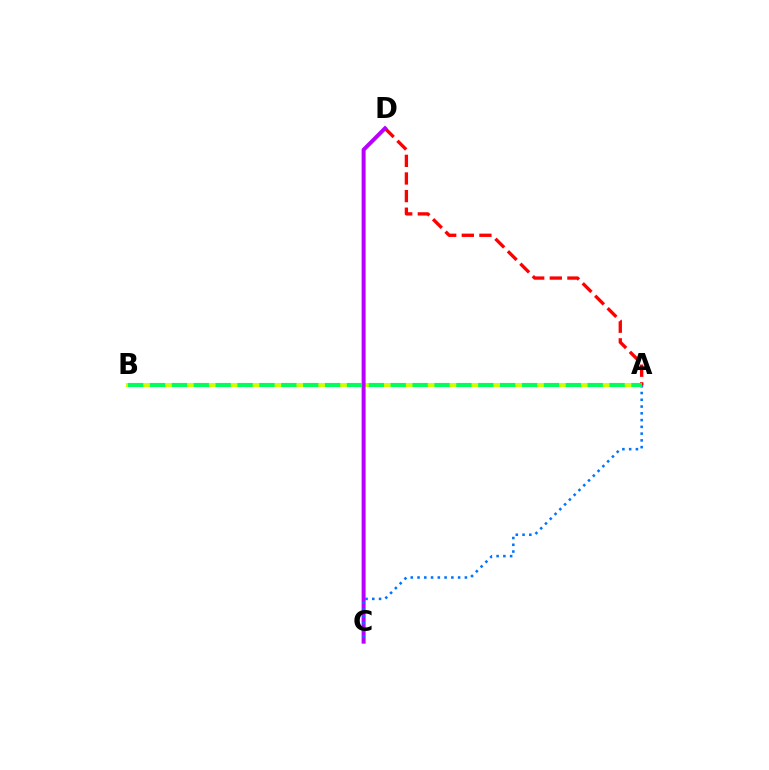{('A', 'B'): [{'color': '#d1ff00', 'line_style': 'solid', 'thickness': 2.87}, {'color': '#00ff5c', 'line_style': 'dashed', 'thickness': 2.97}], ('A', 'D'): [{'color': '#ff0000', 'line_style': 'dashed', 'thickness': 2.39}], ('C', 'D'): [{'color': '#b900ff', 'line_style': 'solid', 'thickness': 2.86}], ('A', 'C'): [{'color': '#0074ff', 'line_style': 'dotted', 'thickness': 1.84}]}